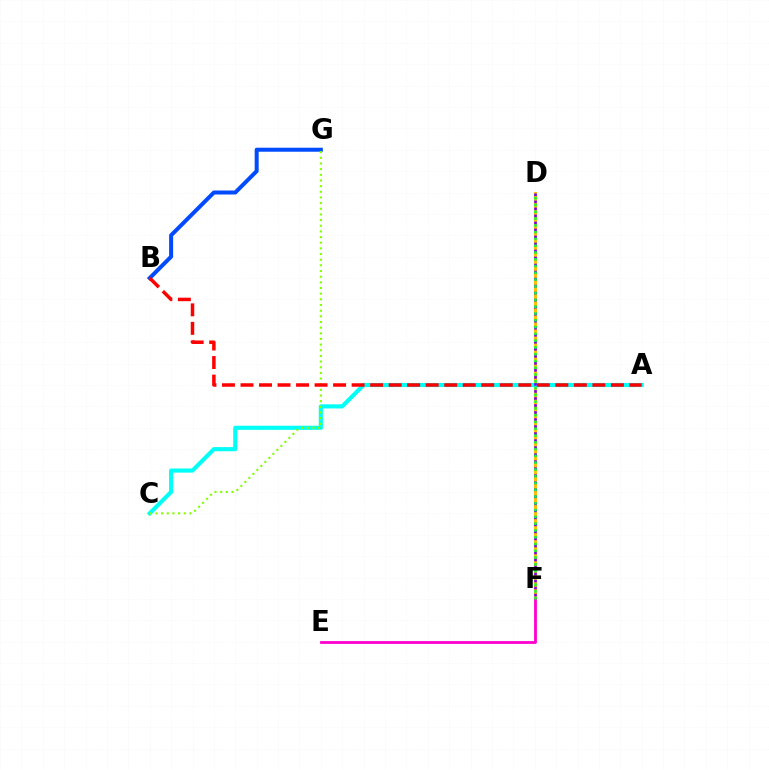{('D', 'F'): [{'color': '#ffbd00', 'line_style': 'solid', 'thickness': 2.13}, {'color': '#7200ff', 'line_style': 'dotted', 'thickness': 1.91}, {'color': '#00ff39', 'line_style': 'dotted', 'thickness': 1.84}], ('B', 'G'): [{'color': '#004bff', 'line_style': 'solid', 'thickness': 2.89}], ('A', 'C'): [{'color': '#00fff6', 'line_style': 'solid', 'thickness': 2.97}], ('E', 'F'): [{'color': '#ff00cf', 'line_style': 'solid', 'thickness': 2.01}], ('C', 'G'): [{'color': '#84ff00', 'line_style': 'dotted', 'thickness': 1.54}], ('A', 'B'): [{'color': '#ff0000', 'line_style': 'dashed', 'thickness': 2.52}]}